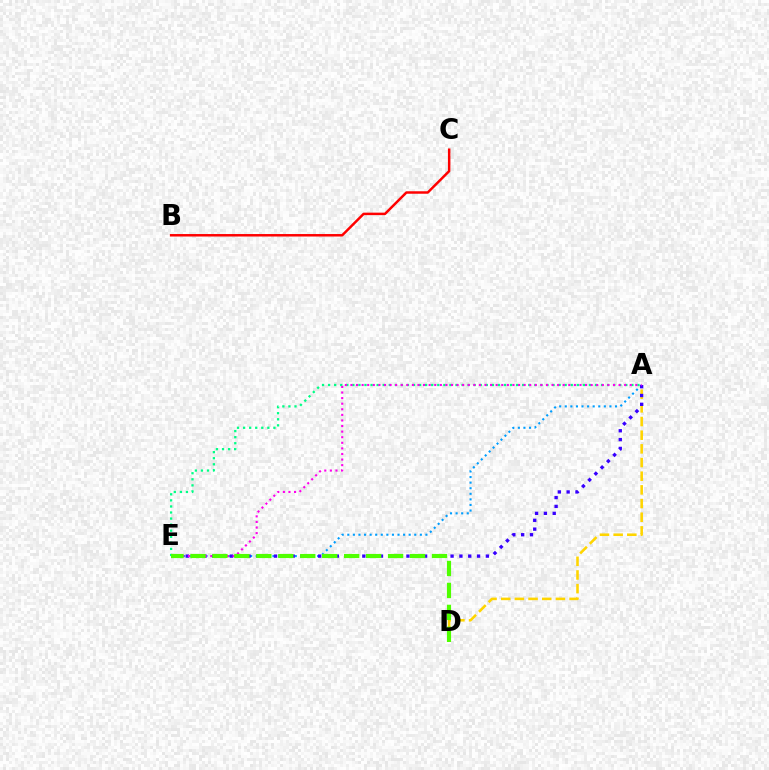{('A', 'D'): [{'color': '#ffd500', 'line_style': 'dashed', 'thickness': 1.86}], ('A', 'E'): [{'color': '#009eff', 'line_style': 'dotted', 'thickness': 1.52}, {'color': '#3700ff', 'line_style': 'dotted', 'thickness': 2.4}, {'color': '#00ff86', 'line_style': 'dotted', 'thickness': 1.65}, {'color': '#ff00ed', 'line_style': 'dotted', 'thickness': 1.52}], ('B', 'C'): [{'color': '#ff0000', 'line_style': 'solid', 'thickness': 1.78}], ('D', 'E'): [{'color': '#4fff00', 'line_style': 'dashed', 'thickness': 2.98}]}